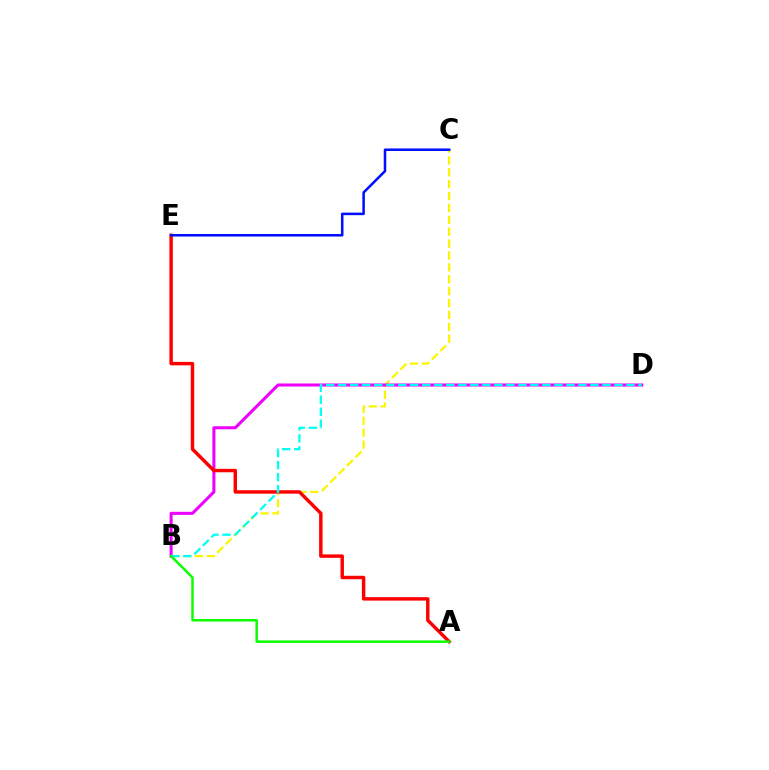{('B', 'C'): [{'color': '#fcf500', 'line_style': 'dashed', 'thickness': 1.62}], ('B', 'D'): [{'color': '#ee00ff', 'line_style': 'solid', 'thickness': 2.19}, {'color': '#00fff6', 'line_style': 'dashed', 'thickness': 1.63}], ('A', 'E'): [{'color': '#ff0000', 'line_style': 'solid', 'thickness': 2.47}], ('A', 'B'): [{'color': '#08ff00', 'line_style': 'solid', 'thickness': 1.78}], ('C', 'E'): [{'color': '#0010ff', 'line_style': 'solid', 'thickness': 1.82}]}